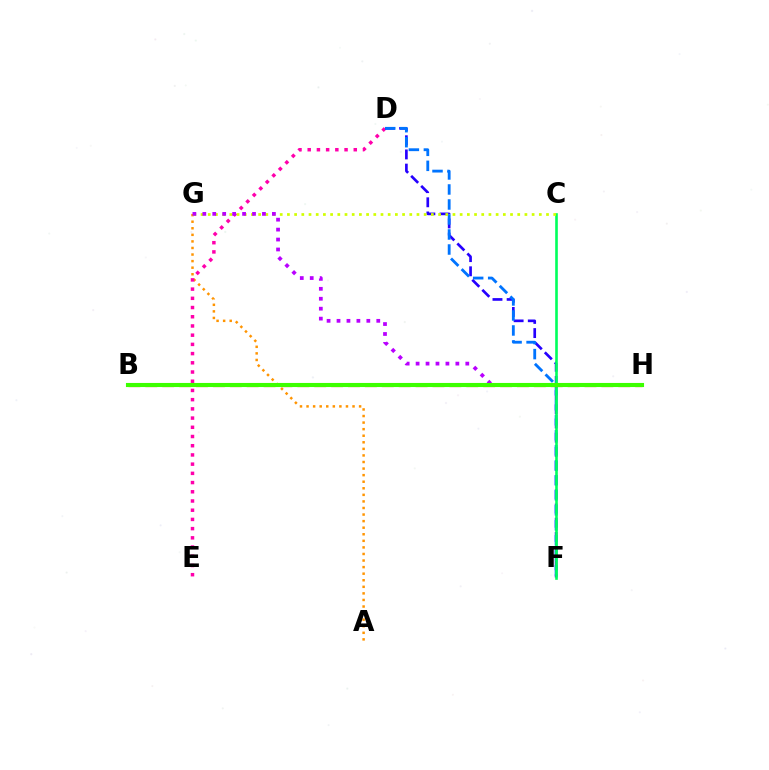{('A', 'G'): [{'color': '#ff9400', 'line_style': 'dotted', 'thickness': 1.78}], ('D', 'E'): [{'color': '#ff00ac', 'line_style': 'dotted', 'thickness': 2.5}], ('D', 'F'): [{'color': '#2500ff', 'line_style': 'dashed', 'thickness': 1.93}, {'color': '#0074ff', 'line_style': 'dashed', 'thickness': 2.04}], ('B', 'H'): [{'color': '#00fff6', 'line_style': 'dashed', 'thickness': 2.62}, {'color': '#ff0000', 'line_style': 'dashed', 'thickness': 2.29}, {'color': '#3dff00', 'line_style': 'solid', 'thickness': 2.95}], ('C', 'F'): [{'color': '#00ff5c', 'line_style': 'solid', 'thickness': 1.89}], ('C', 'G'): [{'color': '#d1ff00', 'line_style': 'dotted', 'thickness': 1.96}], ('G', 'H'): [{'color': '#b900ff', 'line_style': 'dotted', 'thickness': 2.7}]}